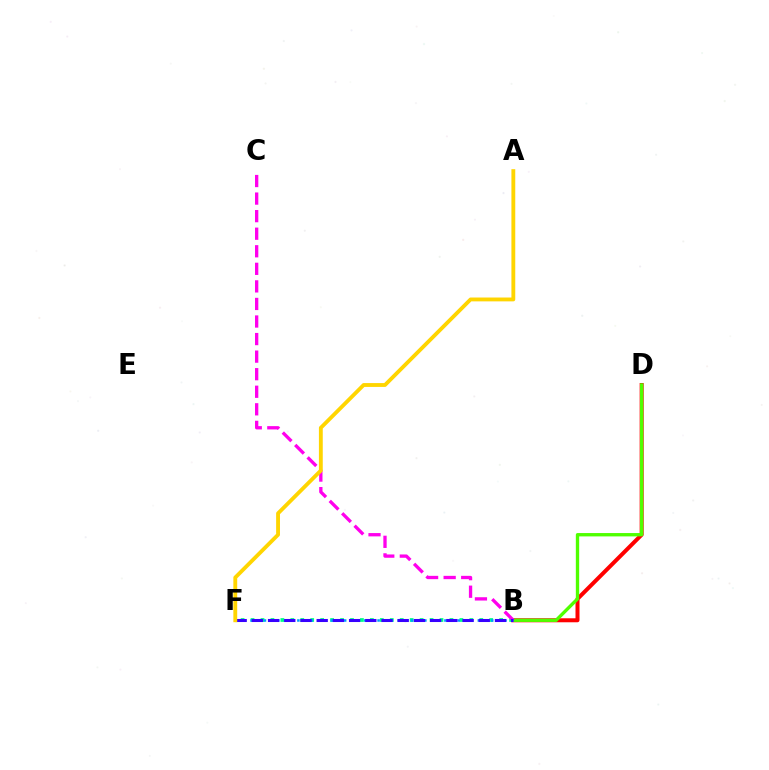{('B', 'F'): [{'color': '#00ff86', 'line_style': 'dotted', 'thickness': 2.7}, {'color': '#009eff', 'line_style': 'dotted', 'thickness': 1.82}, {'color': '#3700ff', 'line_style': 'dashed', 'thickness': 2.2}], ('B', 'D'): [{'color': '#ff0000', 'line_style': 'solid', 'thickness': 2.88}, {'color': '#4fff00', 'line_style': 'solid', 'thickness': 2.41}], ('B', 'C'): [{'color': '#ff00ed', 'line_style': 'dashed', 'thickness': 2.39}], ('A', 'F'): [{'color': '#ffd500', 'line_style': 'solid', 'thickness': 2.77}]}